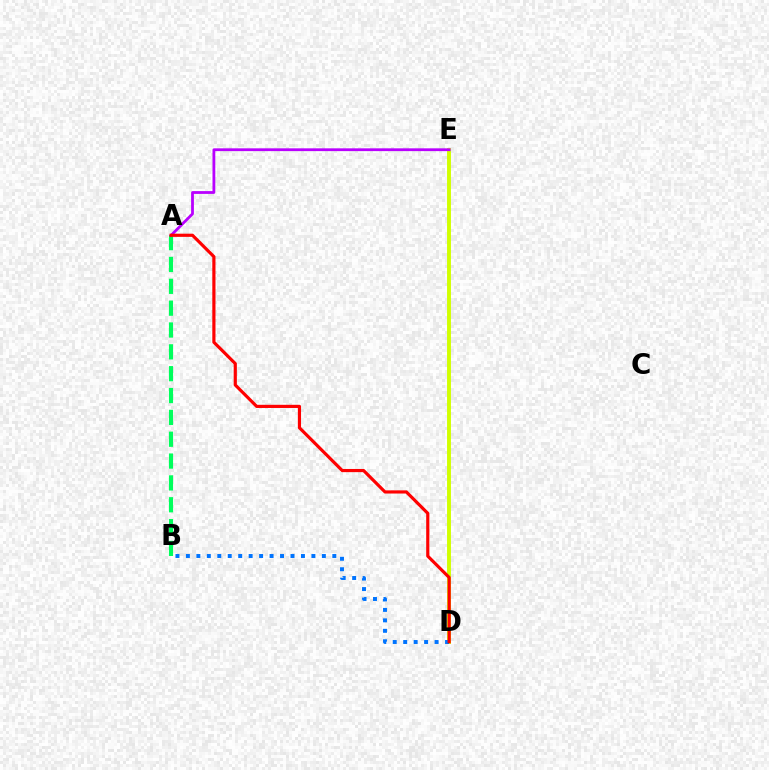{('A', 'B'): [{'color': '#00ff5c', 'line_style': 'dashed', 'thickness': 2.97}], ('D', 'E'): [{'color': '#d1ff00', 'line_style': 'solid', 'thickness': 2.81}], ('B', 'D'): [{'color': '#0074ff', 'line_style': 'dotted', 'thickness': 2.84}], ('A', 'E'): [{'color': '#b900ff', 'line_style': 'solid', 'thickness': 2.01}], ('A', 'D'): [{'color': '#ff0000', 'line_style': 'solid', 'thickness': 2.28}]}